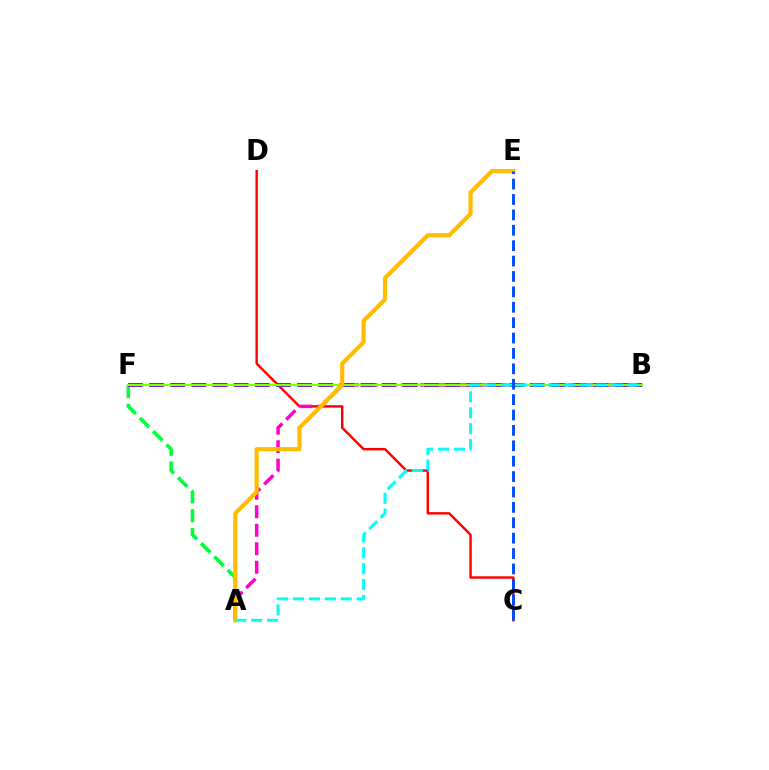{('A', 'F'): [{'color': '#00ff39', 'line_style': 'dashed', 'thickness': 2.56}], ('C', 'D'): [{'color': '#ff0000', 'line_style': 'solid', 'thickness': 1.75}], ('A', 'B'): [{'color': '#ff00cf', 'line_style': 'dashed', 'thickness': 2.51}, {'color': '#00fff6', 'line_style': 'dashed', 'thickness': 2.15}], ('B', 'F'): [{'color': '#7200ff', 'line_style': 'dashed', 'thickness': 2.87}, {'color': '#84ff00', 'line_style': 'solid', 'thickness': 1.69}], ('A', 'E'): [{'color': '#ffbd00', 'line_style': 'solid', 'thickness': 3.0}], ('C', 'E'): [{'color': '#004bff', 'line_style': 'dashed', 'thickness': 2.09}]}